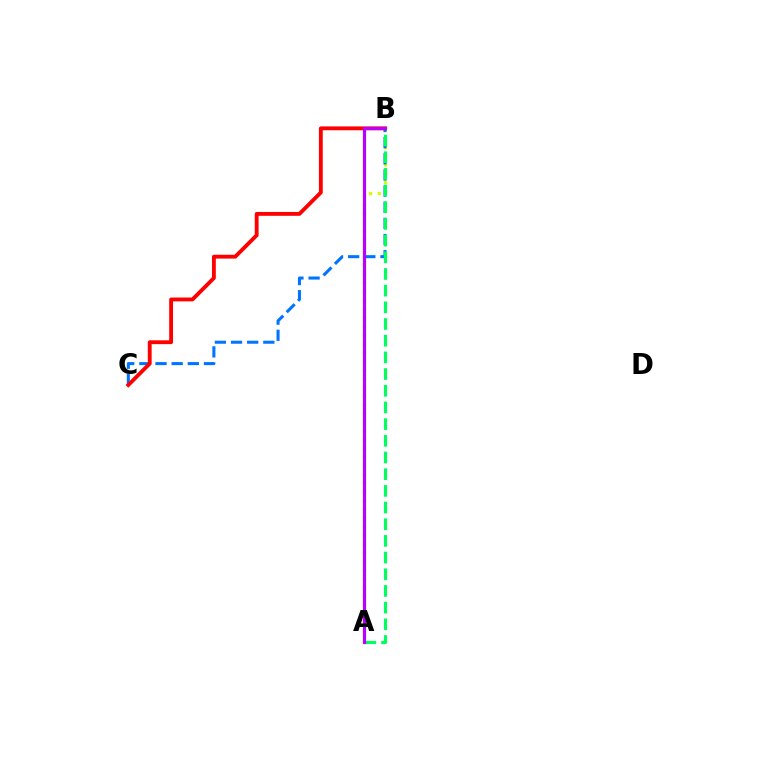{('A', 'B'): [{'color': '#d1ff00', 'line_style': 'dotted', 'thickness': 2.36}, {'color': '#00ff5c', 'line_style': 'dashed', 'thickness': 2.27}, {'color': '#b900ff', 'line_style': 'solid', 'thickness': 2.28}], ('B', 'C'): [{'color': '#0074ff', 'line_style': 'dashed', 'thickness': 2.19}, {'color': '#ff0000', 'line_style': 'solid', 'thickness': 2.77}]}